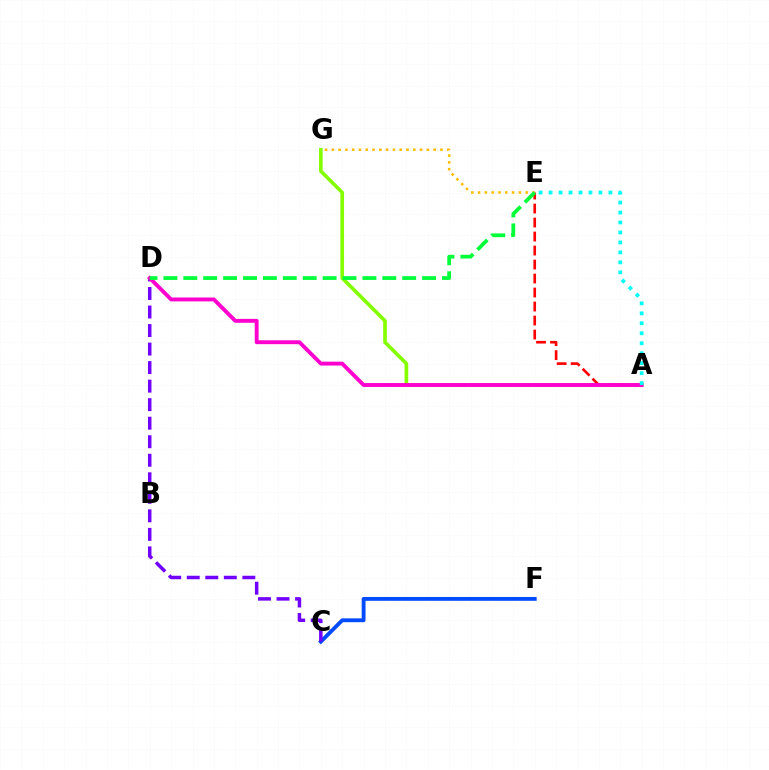{('C', 'F'): [{'color': '#004bff', 'line_style': 'solid', 'thickness': 2.77}], ('C', 'D'): [{'color': '#7200ff', 'line_style': 'dashed', 'thickness': 2.52}], ('A', 'G'): [{'color': '#84ff00', 'line_style': 'solid', 'thickness': 2.62}], ('A', 'E'): [{'color': '#ff0000', 'line_style': 'dashed', 'thickness': 1.9}, {'color': '#00fff6', 'line_style': 'dotted', 'thickness': 2.71}], ('E', 'G'): [{'color': '#ffbd00', 'line_style': 'dotted', 'thickness': 1.85}], ('A', 'D'): [{'color': '#ff00cf', 'line_style': 'solid', 'thickness': 2.8}], ('D', 'E'): [{'color': '#00ff39', 'line_style': 'dashed', 'thickness': 2.7}]}